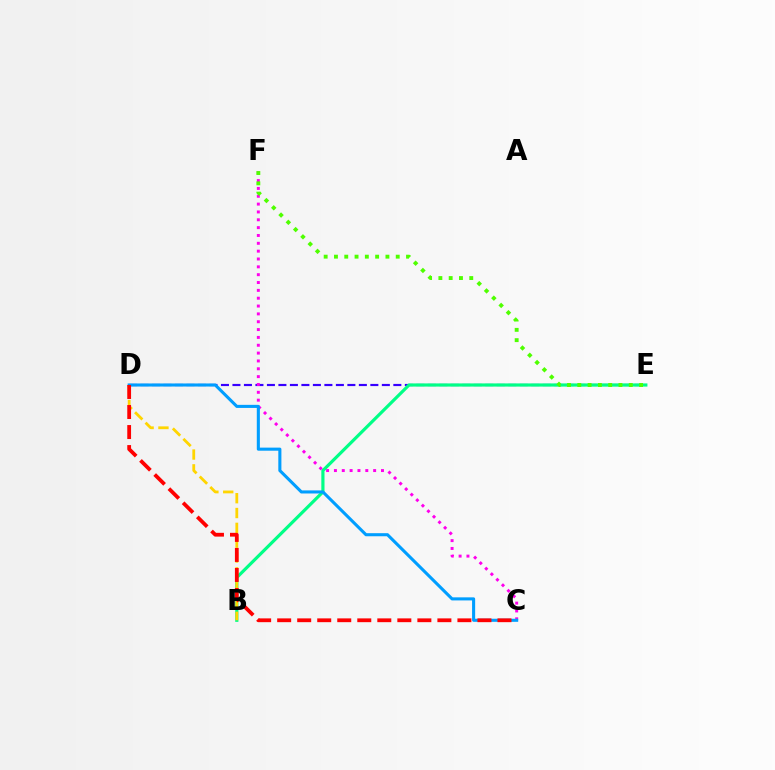{('D', 'E'): [{'color': '#3700ff', 'line_style': 'dashed', 'thickness': 1.56}], ('C', 'F'): [{'color': '#ff00ed', 'line_style': 'dotted', 'thickness': 2.13}], ('B', 'E'): [{'color': '#00ff86', 'line_style': 'solid', 'thickness': 2.29}], ('B', 'D'): [{'color': '#ffd500', 'line_style': 'dashed', 'thickness': 2.01}], ('C', 'D'): [{'color': '#009eff', 'line_style': 'solid', 'thickness': 2.22}, {'color': '#ff0000', 'line_style': 'dashed', 'thickness': 2.72}], ('E', 'F'): [{'color': '#4fff00', 'line_style': 'dotted', 'thickness': 2.8}]}